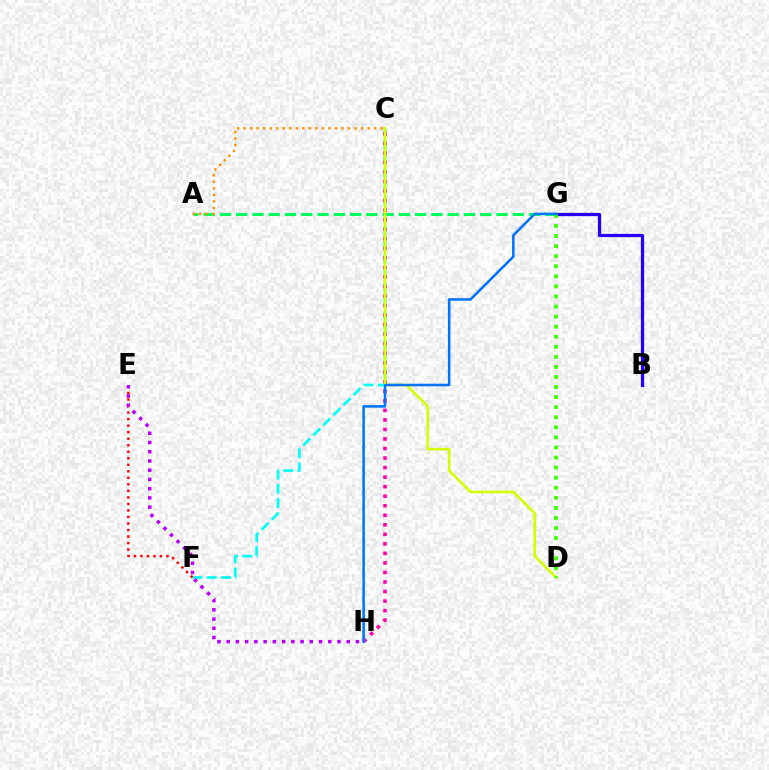{('B', 'G'): [{'color': '#2500ff', 'line_style': 'solid', 'thickness': 2.33}], ('A', 'G'): [{'color': '#00ff5c', 'line_style': 'dashed', 'thickness': 2.21}], ('C', 'F'): [{'color': '#00fff6', 'line_style': 'dashed', 'thickness': 1.94}], ('C', 'H'): [{'color': '#ff00ac', 'line_style': 'dotted', 'thickness': 2.59}], ('C', 'D'): [{'color': '#d1ff00', 'line_style': 'solid', 'thickness': 1.86}], ('D', 'G'): [{'color': '#3dff00', 'line_style': 'dotted', 'thickness': 2.74}], ('A', 'C'): [{'color': '#ff9400', 'line_style': 'dotted', 'thickness': 1.77}], ('E', 'F'): [{'color': '#ff0000', 'line_style': 'dotted', 'thickness': 1.77}], ('G', 'H'): [{'color': '#0074ff', 'line_style': 'solid', 'thickness': 1.83}], ('E', 'H'): [{'color': '#b900ff', 'line_style': 'dotted', 'thickness': 2.51}]}